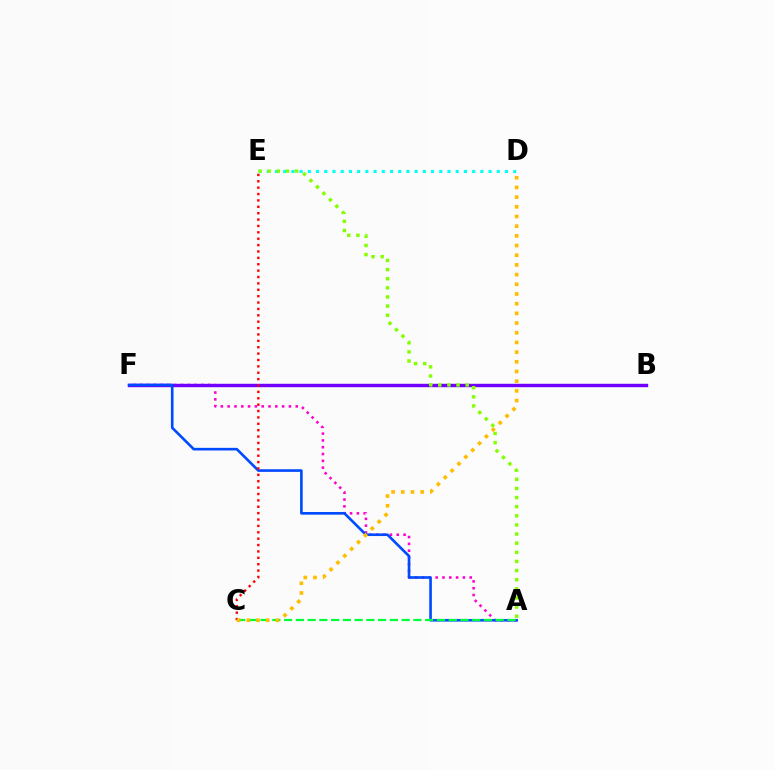{('D', 'E'): [{'color': '#00fff6', 'line_style': 'dotted', 'thickness': 2.23}], ('A', 'F'): [{'color': '#ff00cf', 'line_style': 'dotted', 'thickness': 1.85}, {'color': '#004bff', 'line_style': 'solid', 'thickness': 1.9}], ('B', 'F'): [{'color': '#7200ff', 'line_style': 'solid', 'thickness': 2.45}], ('A', 'C'): [{'color': '#00ff39', 'line_style': 'dashed', 'thickness': 1.6}], ('A', 'E'): [{'color': '#84ff00', 'line_style': 'dotted', 'thickness': 2.48}], ('C', 'E'): [{'color': '#ff0000', 'line_style': 'dotted', 'thickness': 1.73}], ('C', 'D'): [{'color': '#ffbd00', 'line_style': 'dotted', 'thickness': 2.63}]}